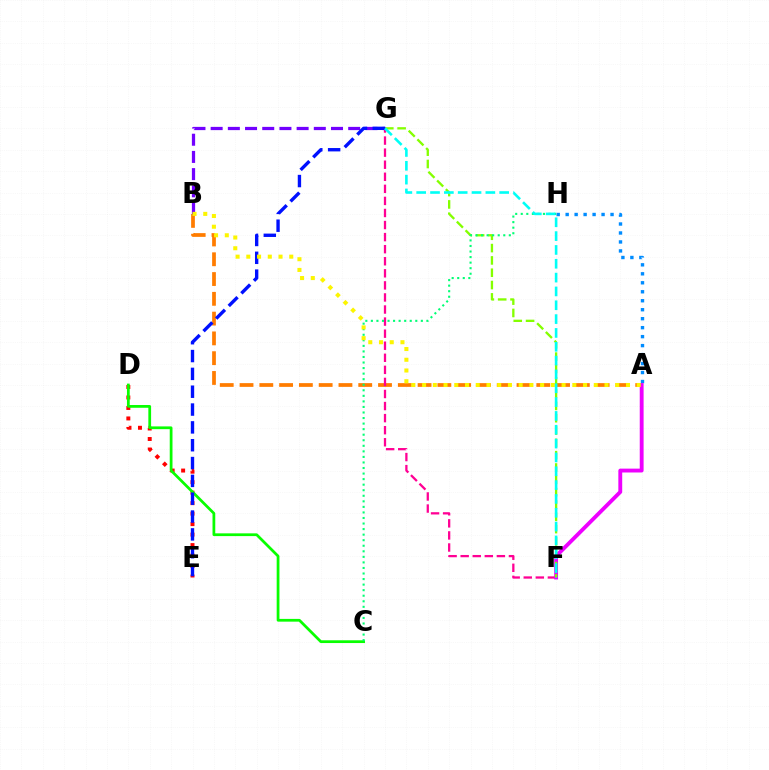{('A', 'B'): [{'color': '#ff7c00', 'line_style': 'dashed', 'thickness': 2.69}, {'color': '#fcf500', 'line_style': 'dotted', 'thickness': 2.92}], ('D', 'E'): [{'color': '#ff0000', 'line_style': 'dotted', 'thickness': 2.85}], ('F', 'G'): [{'color': '#ff0094', 'line_style': 'dashed', 'thickness': 1.64}, {'color': '#84ff00', 'line_style': 'dashed', 'thickness': 1.67}, {'color': '#00fff6', 'line_style': 'dashed', 'thickness': 1.88}], ('A', 'H'): [{'color': '#008cff', 'line_style': 'dotted', 'thickness': 2.44}], ('A', 'F'): [{'color': '#ee00ff', 'line_style': 'solid', 'thickness': 2.78}], ('B', 'G'): [{'color': '#7200ff', 'line_style': 'dashed', 'thickness': 2.34}], ('C', 'D'): [{'color': '#08ff00', 'line_style': 'solid', 'thickness': 1.98}], ('C', 'H'): [{'color': '#00ff74', 'line_style': 'dotted', 'thickness': 1.51}], ('E', 'G'): [{'color': '#0010ff', 'line_style': 'dashed', 'thickness': 2.42}]}